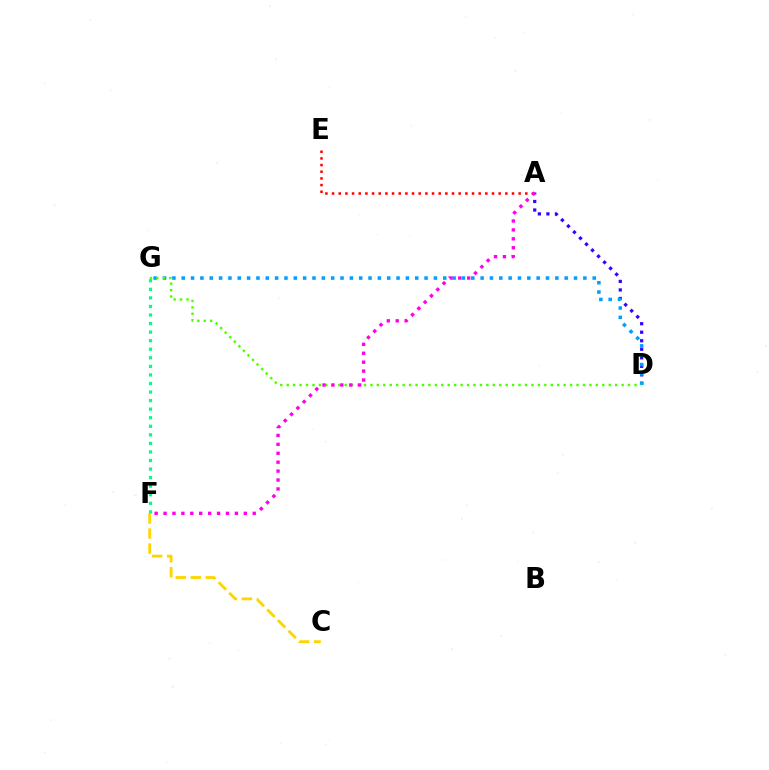{('A', 'D'): [{'color': '#3700ff', 'line_style': 'dotted', 'thickness': 2.32}], ('A', 'E'): [{'color': '#ff0000', 'line_style': 'dotted', 'thickness': 1.81}], ('D', 'G'): [{'color': '#009eff', 'line_style': 'dotted', 'thickness': 2.54}, {'color': '#4fff00', 'line_style': 'dotted', 'thickness': 1.75}], ('C', 'F'): [{'color': '#ffd500', 'line_style': 'dashed', 'thickness': 2.04}], ('F', 'G'): [{'color': '#00ff86', 'line_style': 'dotted', 'thickness': 2.33}], ('A', 'F'): [{'color': '#ff00ed', 'line_style': 'dotted', 'thickness': 2.42}]}